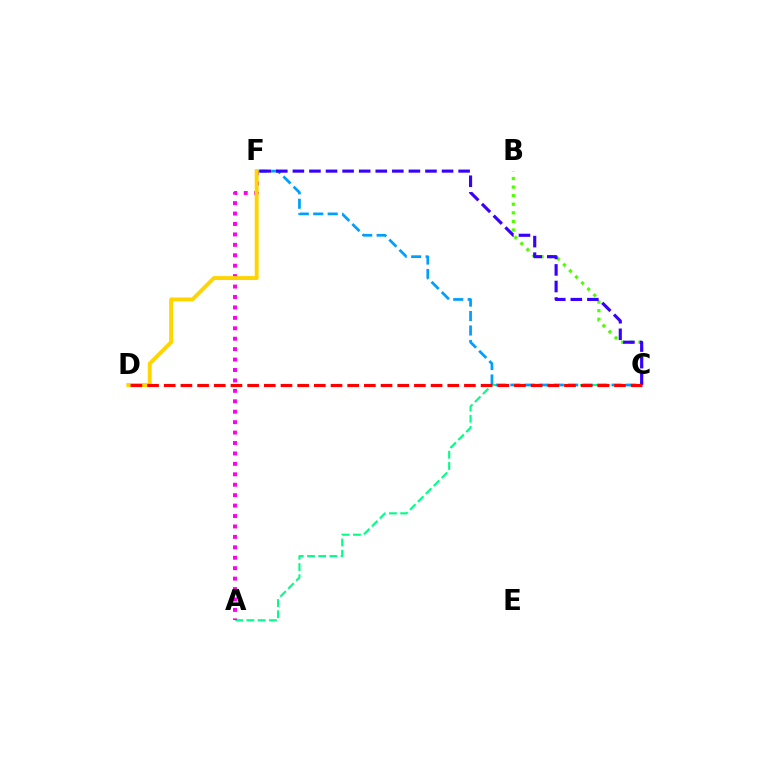{('A', 'C'): [{'color': '#00ff86', 'line_style': 'dashed', 'thickness': 1.52}], ('C', 'F'): [{'color': '#009eff', 'line_style': 'dashed', 'thickness': 1.96}, {'color': '#3700ff', 'line_style': 'dashed', 'thickness': 2.25}], ('B', 'C'): [{'color': '#4fff00', 'line_style': 'dotted', 'thickness': 2.33}], ('A', 'F'): [{'color': '#ff00ed', 'line_style': 'dotted', 'thickness': 2.83}], ('D', 'F'): [{'color': '#ffd500', 'line_style': 'solid', 'thickness': 2.82}], ('C', 'D'): [{'color': '#ff0000', 'line_style': 'dashed', 'thickness': 2.27}]}